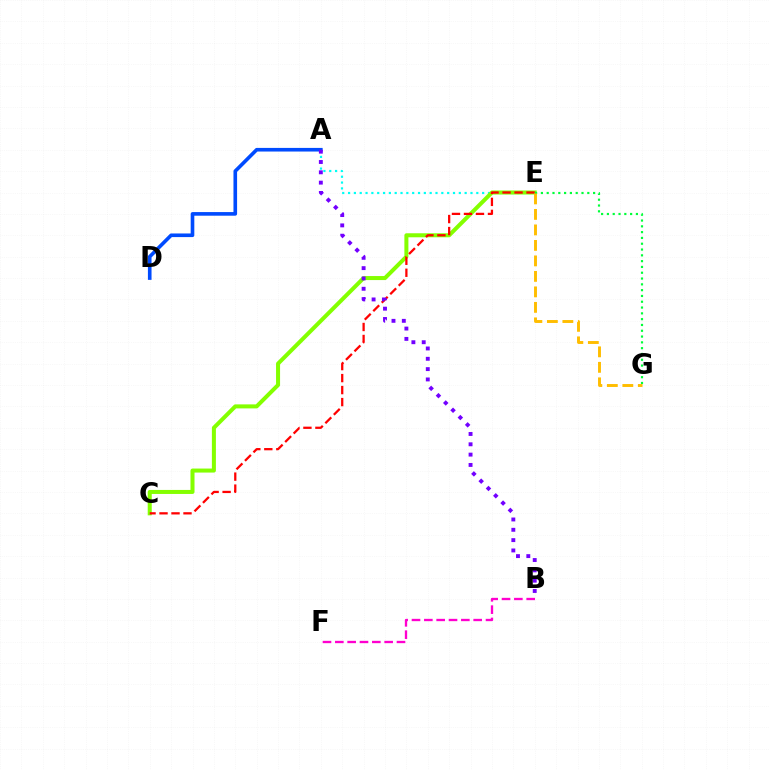{('A', 'E'): [{'color': '#00fff6', 'line_style': 'dotted', 'thickness': 1.58}], ('C', 'E'): [{'color': '#84ff00', 'line_style': 'solid', 'thickness': 2.9}, {'color': '#ff0000', 'line_style': 'dashed', 'thickness': 1.63}], ('E', 'G'): [{'color': '#00ff39', 'line_style': 'dotted', 'thickness': 1.58}, {'color': '#ffbd00', 'line_style': 'dashed', 'thickness': 2.11}], ('A', 'D'): [{'color': '#004bff', 'line_style': 'solid', 'thickness': 2.61}], ('B', 'F'): [{'color': '#ff00cf', 'line_style': 'dashed', 'thickness': 1.68}], ('A', 'B'): [{'color': '#7200ff', 'line_style': 'dotted', 'thickness': 2.8}]}